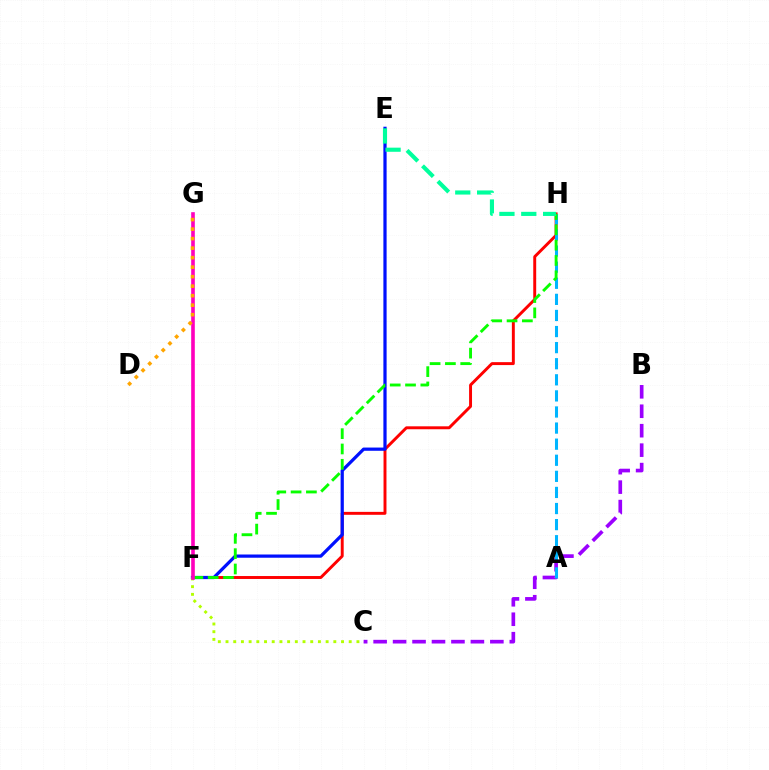{('B', 'C'): [{'color': '#9b00ff', 'line_style': 'dashed', 'thickness': 2.64}], ('F', 'H'): [{'color': '#ff0000', 'line_style': 'solid', 'thickness': 2.11}, {'color': '#08ff00', 'line_style': 'dashed', 'thickness': 2.08}], ('E', 'F'): [{'color': '#0010ff', 'line_style': 'solid', 'thickness': 2.32}], ('A', 'H'): [{'color': '#00b5ff', 'line_style': 'dashed', 'thickness': 2.19}], ('C', 'F'): [{'color': '#b3ff00', 'line_style': 'dotted', 'thickness': 2.09}], ('F', 'G'): [{'color': '#ff00bd', 'line_style': 'solid', 'thickness': 2.61}], ('E', 'H'): [{'color': '#00ff9d', 'line_style': 'dashed', 'thickness': 2.97}], ('D', 'G'): [{'color': '#ffa500', 'line_style': 'dotted', 'thickness': 2.58}]}